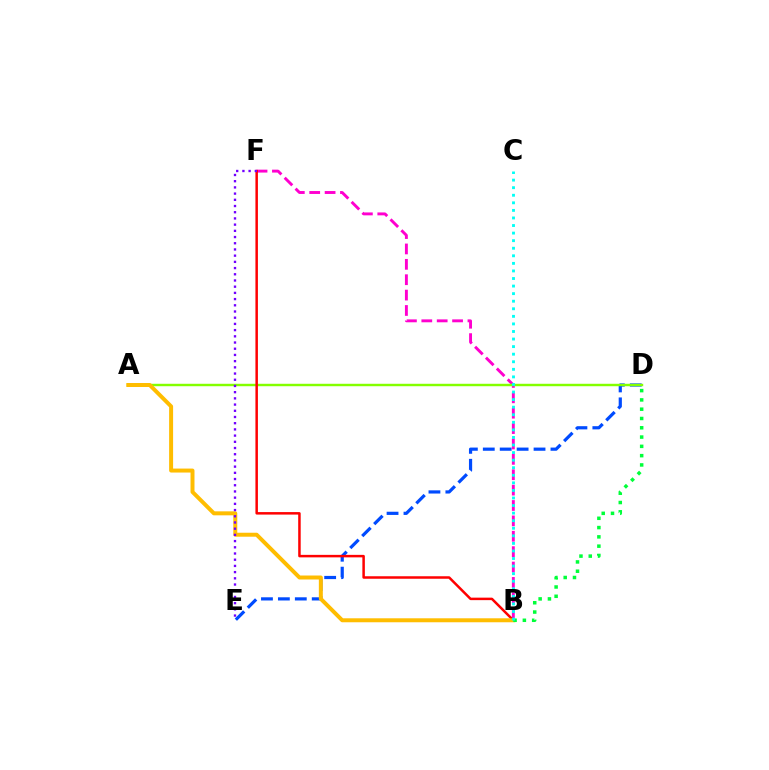{('D', 'E'): [{'color': '#004bff', 'line_style': 'dashed', 'thickness': 2.3}], ('B', 'F'): [{'color': '#ff00cf', 'line_style': 'dashed', 'thickness': 2.09}, {'color': '#ff0000', 'line_style': 'solid', 'thickness': 1.8}], ('A', 'D'): [{'color': '#84ff00', 'line_style': 'solid', 'thickness': 1.76}], ('A', 'B'): [{'color': '#ffbd00', 'line_style': 'solid', 'thickness': 2.86}], ('B', 'D'): [{'color': '#00ff39', 'line_style': 'dotted', 'thickness': 2.52}], ('E', 'F'): [{'color': '#7200ff', 'line_style': 'dotted', 'thickness': 1.69}], ('B', 'C'): [{'color': '#00fff6', 'line_style': 'dotted', 'thickness': 2.06}]}